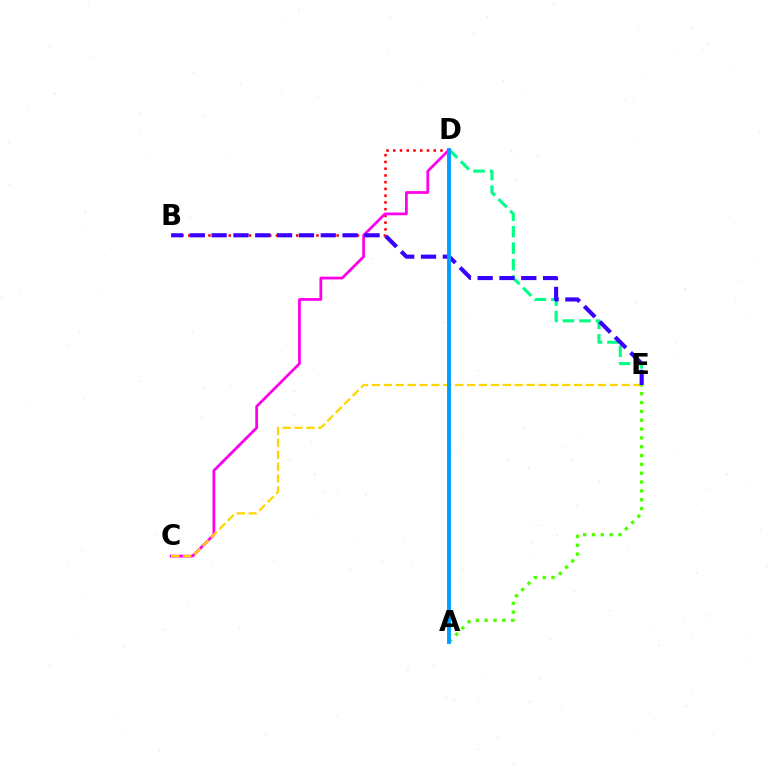{('B', 'D'): [{'color': '#ff0000', 'line_style': 'dotted', 'thickness': 1.83}], ('D', 'E'): [{'color': '#00ff86', 'line_style': 'dashed', 'thickness': 2.24}], ('C', 'D'): [{'color': '#ff00ed', 'line_style': 'solid', 'thickness': 1.99}], ('C', 'E'): [{'color': '#ffd500', 'line_style': 'dashed', 'thickness': 1.62}], ('A', 'E'): [{'color': '#4fff00', 'line_style': 'dotted', 'thickness': 2.4}], ('B', 'E'): [{'color': '#3700ff', 'line_style': 'dashed', 'thickness': 2.96}], ('A', 'D'): [{'color': '#009eff', 'line_style': 'solid', 'thickness': 2.8}]}